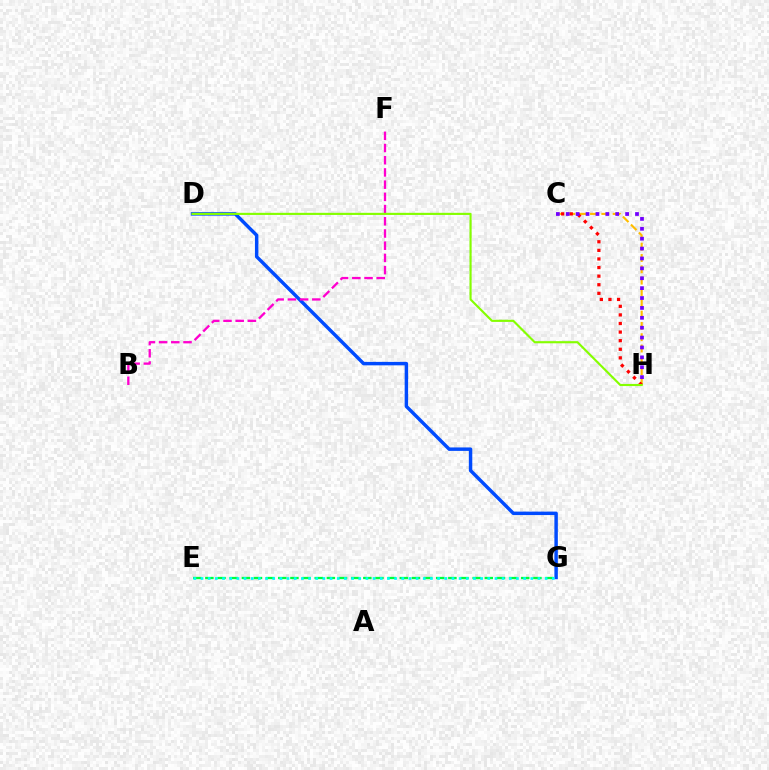{('D', 'G'): [{'color': '#004bff', 'line_style': 'solid', 'thickness': 2.48}], ('C', 'H'): [{'color': '#ffbd00', 'line_style': 'dashed', 'thickness': 1.54}, {'color': '#ff0000', 'line_style': 'dotted', 'thickness': 2.33}, {'color': '#7200ff', 'line_style': 'dotted', 'thickness': 2.69}], ('B', 'F'): [{'color': '#ff00cf', 'line_style': 'dashed', 'thickness': 1.66}], ('E', 'G'): [{'color': '#00ff39', 'line_style': 'dashed', 'thickness': 1.65}, {'color': '#00fff6', 'line_style': 'dotted', 'thickness': 1.95}], ('D', 'H'): [{'color': '#84ff00', 'line_style': 'solid', 'thickness': 1.54}]}